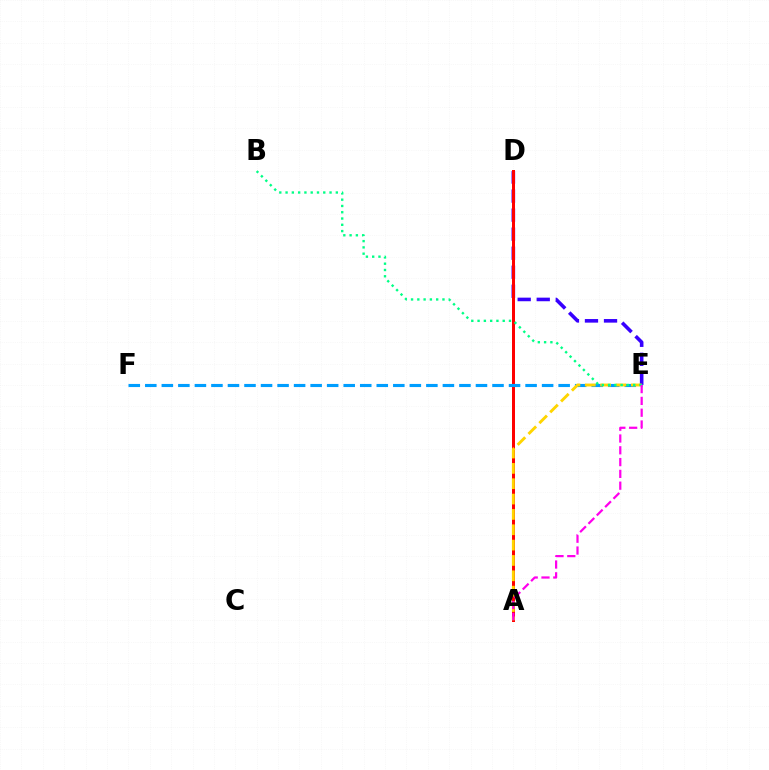{('A', 'D'): [{'color': '#4fff00', 'line_style': 'solid', 'thickness': 1.97}, {'color': '#ff0000', 'line_style': 'solid', 'thickness': 2.15}], ('D', 'E'): [{'color': '#3700ff', 'line_style': 'dashed', 'thickness': 2.59}], ('E', 'F'): [{'color': '#009eff', 'line_style': 'dashed', 'thickness': 2.25}], ('A', 'E'): [{'color': '#ffd500', 'line_style': 'dashed', 'thickness': 2.08}, {'color': '#ff00ed', 'line_style': 'dashed', 'thickness': 1.6}], ('B', 'E'): [{'color': '#00ff86', 'line_style': 'dotted', 'thickness': 1.71}]}